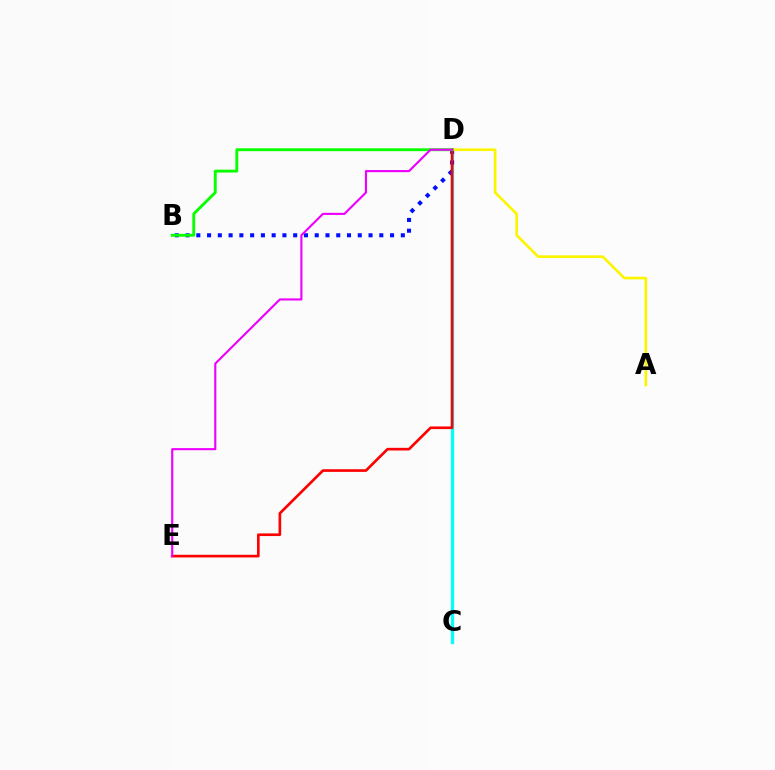{('C', 'D'): [{'color': '#00fff6', 'line_style': 'solid', 'thickness': 2.37}], ('B', 'D'): [{'color': '#0010ff', 'line_style': 'dotted', 'thickness': 2.92}, {'color': '#08ff00', 'line_style': 'solid', 'thickness': 2.07}], ('A', 'D'): [{'color': '#fcf500', 'line_style': 'solid', 'thickness': 1.9}], ('D', 'E'): [{'color': '#ff0000', 'line_style': 'solid', 'thickness': 1.91}, {'color': '#ee00ff', 'line_style': 'solid', 'thickness': 1.53}]}